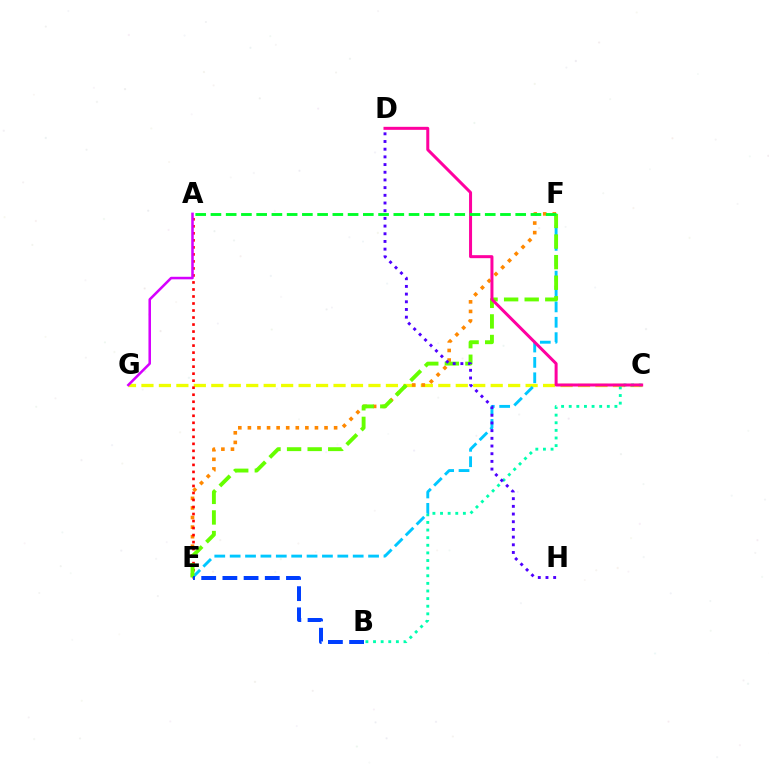{('C', 'G'): [{'color': '#eeff00', 'line_style': 'dashed', 'thickness': 2.37}], ('B', 'C'): [{'color': '#00ffaf', 'line_style': 'dotted', 'thickness': 2.07}], ('E', 'F'): [{'color': '#ff8800', 'line_style': 'dotted', 'thickness': 2.6}, {'color': '#00c7ff', 'line_style': 'dashed', 'thickness': 2.09}, {'color': '#66ff00', 'line_style': 'dashed', 'thickness': 2.79}], ('A', 'E'): [{'color': '#ff0000', 'line_style': 'dotted', 'thickness': 1.91}], ('A', 'G'): [{'color': '#d600ff', 'line_style': 'solid', 'thickness': 1.83}], ('C', 'D'): [{'color': '#ff00a0', 'line_style': 'solid', 'thickness': 2.16}], ('D', 'H'): [{'color': '#4f00ff', 'line_style': 'dotted', 'thickness': 2.09}], ('B', 'E'): [{'color': '#003fff', 'line_style': 'dashed', 'thickness': 2.88}], ('A', 'F'): [{'color': '#00ff27', 'line_style': 'dashed', 'thickness': 2.07}]}